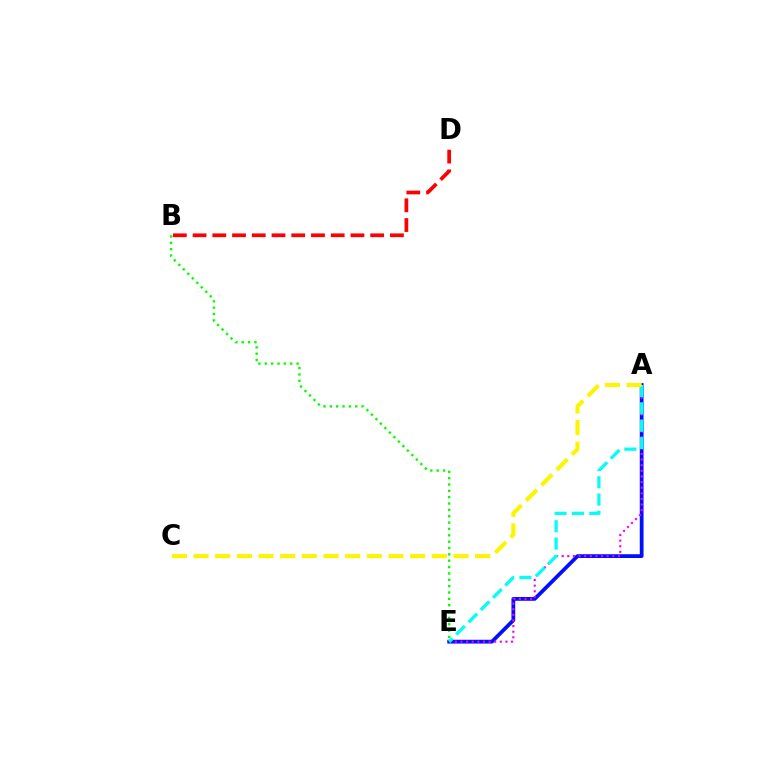{('A', 'E'): [{'color': '#0010ff', 'line_style': 'solid', 'thickness': 2.72}, {'color': '#ee00ff', 'line_style': 'dotted', 'thickness': 1.53}, {'color': '#00fff6', 'line_style': 'dashed', 'thickness': 2.36}], ('B', 'D'): [{'color': '#ff0000', 'line_style': 'dashed', 'thickness': 2.68}], ('B', 'E'): [{'color': '#08ff00', 'line_style': 'dotted', 'thickness': 1.73}], ('A', 'C'): [{'color': '#fcf500', 'line_style': 'dashed', 'thickness': 2.94}]}